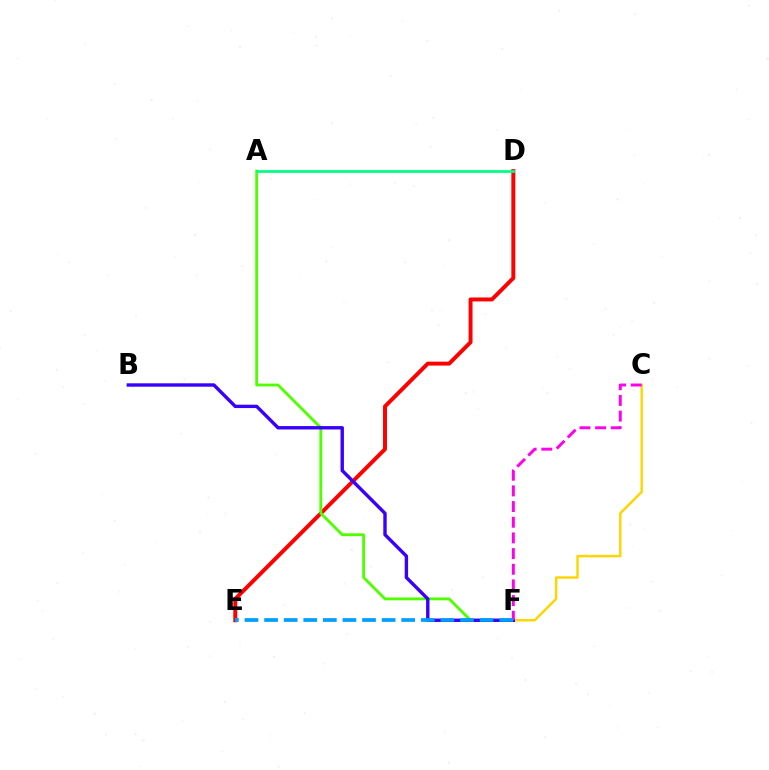{('D', 'E'): [{'color': '#ff0000', 'line_style': 'solid', 'thickness': 2.84}], ('C', 'F'): [{'color': '#ffd500', 'line_style': 'solid', 'thickness': 1.75}, {'color': '#ff00ed', 'line_style': 'dashed', 'thickness': 2.13}], ('A', 'F'): [{'color': '#4fff00', 'line_style': 'solid', 'thickness': 2.04}], ('B', 'F'): [{'color': '#3700ff', 'line_style': 'solid', 'thickness': 2.44}], ('E', 'F'): [{'color': '#009eff', 'line_style': 'dashed', 'thickness': 2.66}], ('A', 'D'): [{'color': '#00ff86', 'line_style': 'solid', 'thickness': 1.96}]}